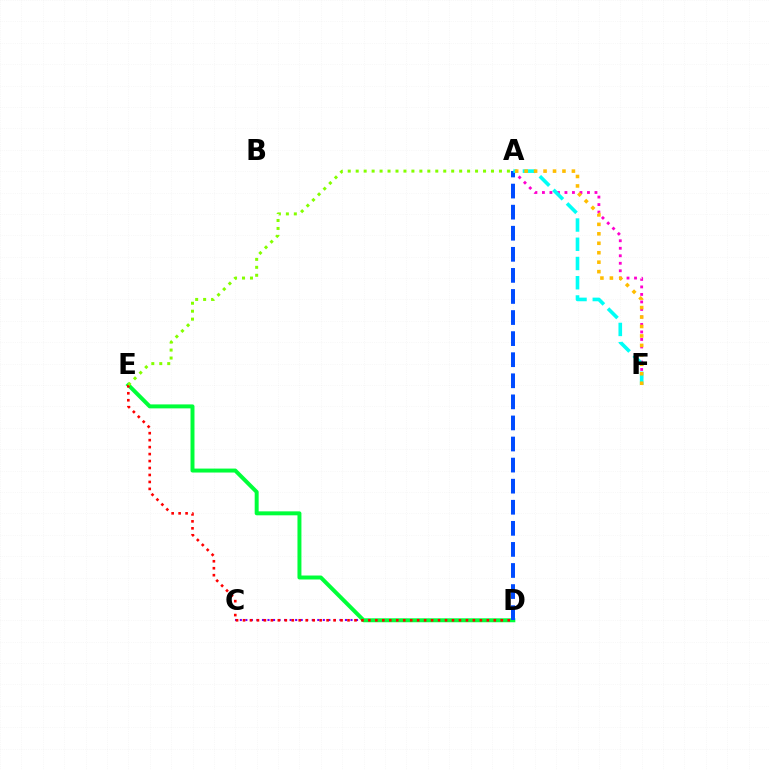{('C', 'D'): [{'color': '#7200ff', 'line_style': 'dotted', 'thickness': 1.5}], ('A', 'F'): [{'color': '#ff00cf', 'line_style': 'dotted', 'thickness': 2.04}, {'color': '#00fff6', 'line_style': 'dashed', 'thickness': 2.61}, {'color': '#ffbd00', 'line_style': 'dotted', 'thickness': 2.57}], ('D', 'E'): [{'color': '#00ff39', 'line_style': 'solid', 'thickness': 2.85}, {'color': '#ff0000', 'line_style': 'dotted', 'thickness': 1.89}], ('A', 'D'): [{'color': '#004bff', 'line_style': 'dashed', 'thickness': 2.86}], ('A', 'E'): [{'color': '#84ff00', 'line_style': 'dotted', 'thickness': 2.16}]}